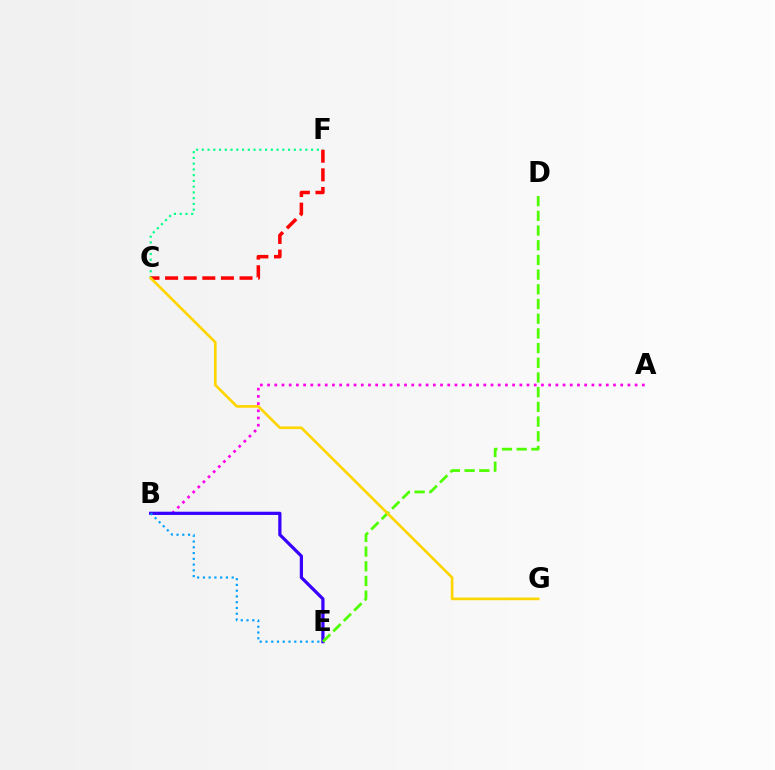{('A', 'B'): [{'color': '#ff00ed', 'line_style': 'dotted', 'thickness': 1.96}], ('C', 'F'): [{'color': '#00ff86', 'line_style': 'dotted', 'thickness': 1.56}, {'color': '#ff0000', 'line_style': 'dashed', 'thickness': 2.53}], ('B', 'E'): [{'color': '#3700ff', 'line_style': 'solid', 'thickness': 2.32}, {'color': '#009eff', 'line_style': 'dotted', 'thickness': 1.57}], ('D', 'E'): [{'color': '#4fff00', 'line_style': 'dashed', 'thickness': 2.0}], ('C', 'G'): [{'color': '#ffd500', 'line_style': 'solid', 'thickness': 1.93}]}